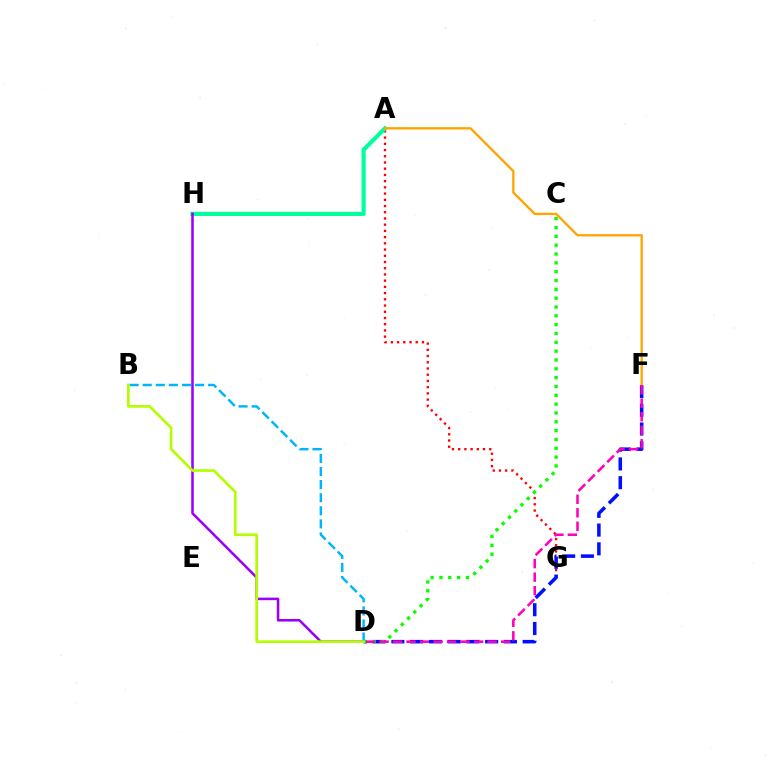{('A', 'G'): [{'color': '#ff0000', 'line_style': 'dotted', 'thickness': 1.69}], ('D', 'F'): [{'color': '#0010ff', 'line_style': 'dashed', 'thickness': 2.55}, {'color': '#ff00bd', 'line_style': 'dashed', 'thickness': 1.84}], ('C', 'D'): [{'color': '#08ff00', 'line_style': 'dotted', 'thickness': 2.4}], ('A', 'H'): [{'color': '#00ff9d', 'line_style': 'solid', 'thickness': 2.99}], ('A', 'F'): [{'color': '#ffa500', 'line_style': 'solid', 'thickness': 1.69}], ('D', 'H'): [{'color': '#9b00ff', 'line_style': 'solid', 'thickness': 1.83}], ('B', 'D'): [{'color': '#00b5ff', 'line_style': 'dashed', 'thickness': 1.78}, {'color': '#b3ff00', 'line_style': 'solid', 'thickness': 1.93}]}